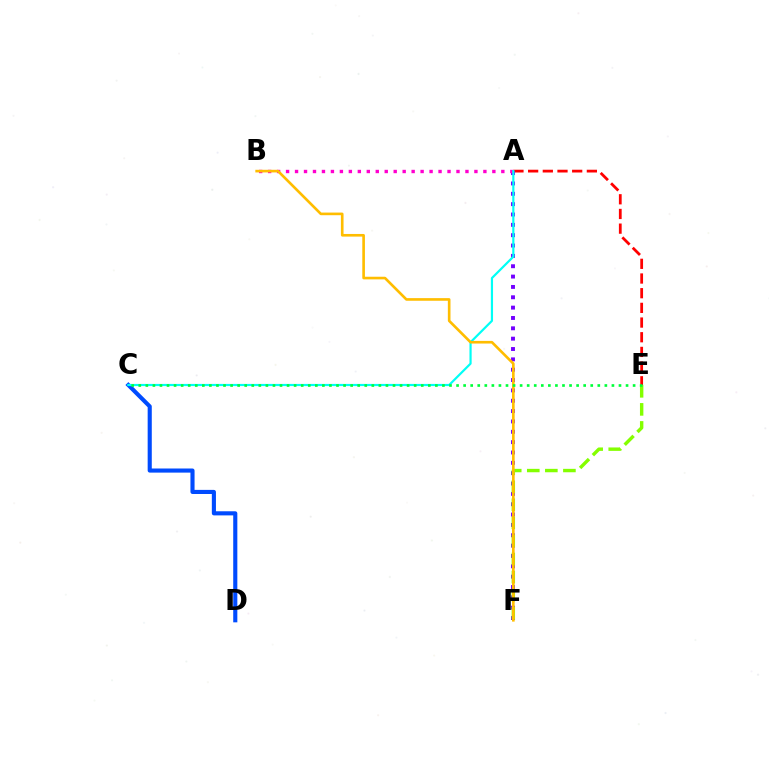{('A', 'E'): [{'color': '#ff0000', 'line_style': 'dashed', 'thickness': 1.99}], ('A', 'F'): [{'color': '#7200ff', 'line_style': 'dotted', 'thickness': 2.81}], ('E', 'F'): [{'color': '#84ff00', 'line_style': 'dashed', 'thickness': 2.45}], ('C', 'D'): [{'color': '#004bff', 'line_style': 'solid', 'thickness': 2.96}], ('A', 'B'): [{'color': '#ff00cf', 'line_style': 'dotted', 'thickness': 2.44}], ('A', 'C'): [{'color': '#00fff6', 'line_style': 'solid', 'thickness': 1.57}], ('B', 'F'): [{'color': '#ffbd00', 'line_style': 'solid', 'thickness': 1.9}], ('C', 'E'): [{'color': '#00ff39', 'line_style': 'dotted', 'thickness': 1.92}]}